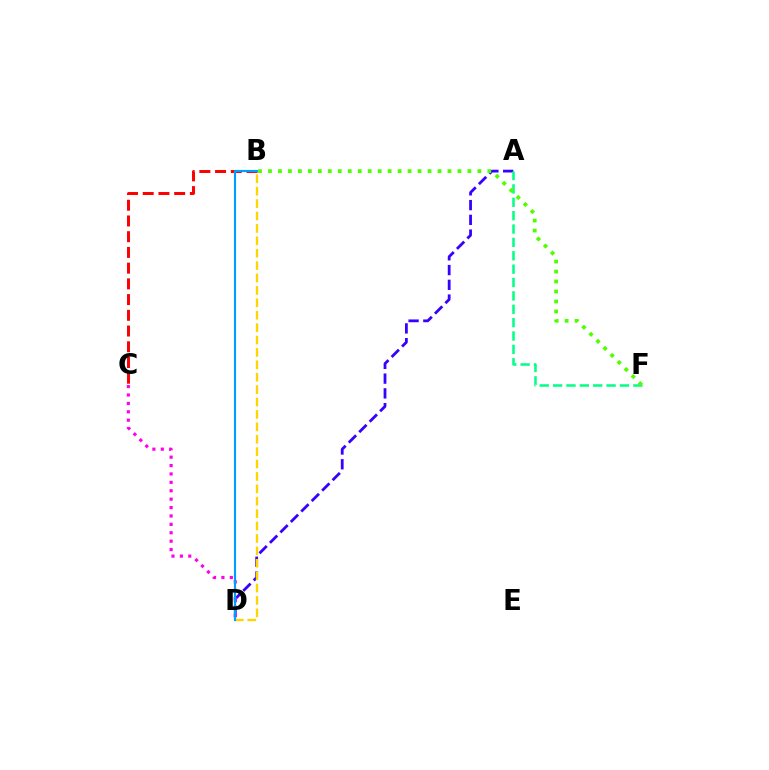{('B', 'C'): [{'color': '#ff0000', 'line_style': 'dashed', 'thickness': 2.14}], ('A', 'D'): [{'color': '#3700ff', 'line_style': 'dashed', 'thickness': 2.01}], ('A', 'F'): [{'color': '#00ff86', 'line_style': 'dashed', 'thickness': 1.82}], ('B', 'F'): [{'color': '#4fff00', 'line_style': 'dotted', 'thickness': 2.71}], ('C', 'D'): [{'color': '#ff00ed', 'line_style': 'dotted', 'thickness': 2.28}], ('B', 'D'): [{'color': '#ffd500', 'line_style': 'dashed', 'thickness': 1.68}, {'color': '#009eff', 'line_style': 'solid', 'thickness': 1.55}]}